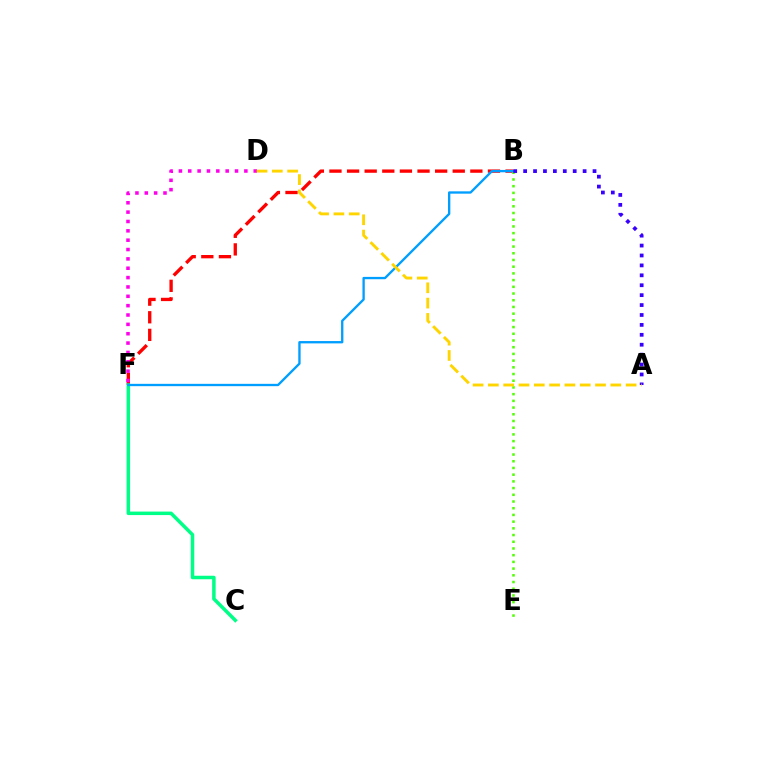{('B', 'F'): [{'color': '#ff0000', 'line_style': 'dashed', 'thickness': 2.39}, {'color': '#009eff', 'line_style': 'solid', 'thickness': 1.68}], ('B', 'E'): [{'color': '#4fff00', 'line_style': 'dotted', 'thickness': 1.82}], ('C', 'F'): [{'color': '#00ff86', 'line_style': 'solid', 'thickness': 2.52}], ('D', 'F'): [{'color': '#ff00ed', 'line_style': 'dotted', 'thickness': 2.54}], ('A', 'B'): [{'color': '#3700ff', 'line_style': 'dotted', 'thickness': 2.69}], ('A', 'D'): [{'color': '#ffd500', 'line_style': 'dashed', 'thickness': 2.08}]}